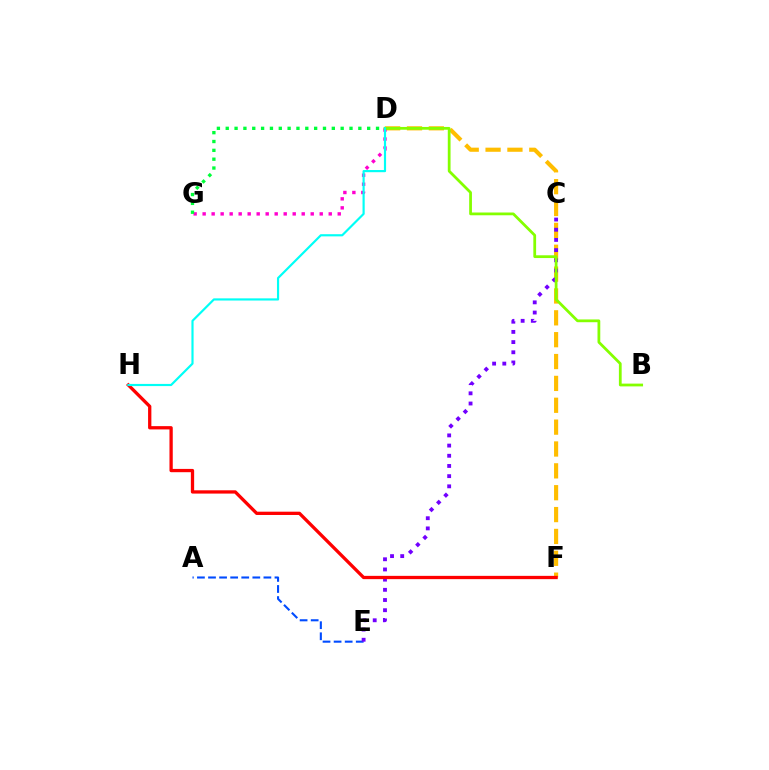{('A', 'E'): [{'color': '#004bff', 'line_style': 'dashed', 'thickness': 1.5}], ('D', 'F'): [{'color': '#ffbd00', 'line_style': 'dashed', 'thickness': 2.97}], ('D', 'G'): [{'color': '#ff00cf', 'line_style': 'dotted', 'thickness': 2.45}, {'color': '#00ff39', 'line_style': 'dotted', 'thickness': 2.4}], ('C', 'E'): [{'color': '#7200ff', 'line_style': 'dotted', 'thickness': 2.77}], ('F', 'H'): [{'color': '#ff0000', 'line_style': 'solid', 'thickness': 2.37}], ('B', 'D'): [{'color': '#84ff00', 'line_style': 'solid', 'thickness': 2.0}], ('D', 'H'): [{'color': '#00fff6', 'line_style': 'solid', 'thickness': 1.57}]}